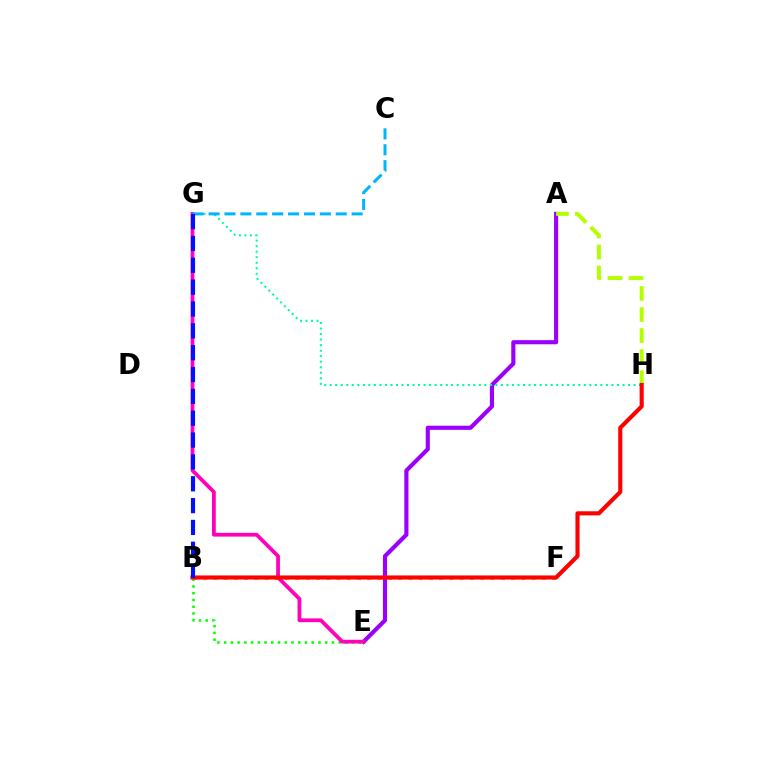{('A', 'E'): [{'color': '#9b00ff', 'line_style': 'solid', 'thickness': 2.98}], ('A', 'H'): [{'color': '#b3ff00', 'line_style': 'dashed', 'thickness': 2.86}], ('B', 'E'): [{'color': '#08ff00', 'line_style': 'dotted', 'thickness': 1.83}], ('B', 'F'): [{'color': '#ffa500', 'line_style': 'dotted', 'thickness': 2.79}], ('G', 'H'): [{'color': '#00ff9d', 'line_style': 'dotted', 'thickness': 1.5}], ('E', 'G'): [{'color': '#ff00bd', 'line_style': 'solid', 'thickness': 2.71}], ('B', 'H'): [{'color': '#ff0000', 'line_style': 'solid', 'thickness': 2.96}], ('C', 'G'): [{'color': '#00b5ff', 'line_style': 'dashed', 'thickness': 2.16}], ('B', 'G'): [{'color': '#0010ff', 'line_style': 'dashed', 'thickness': 2.97}]}